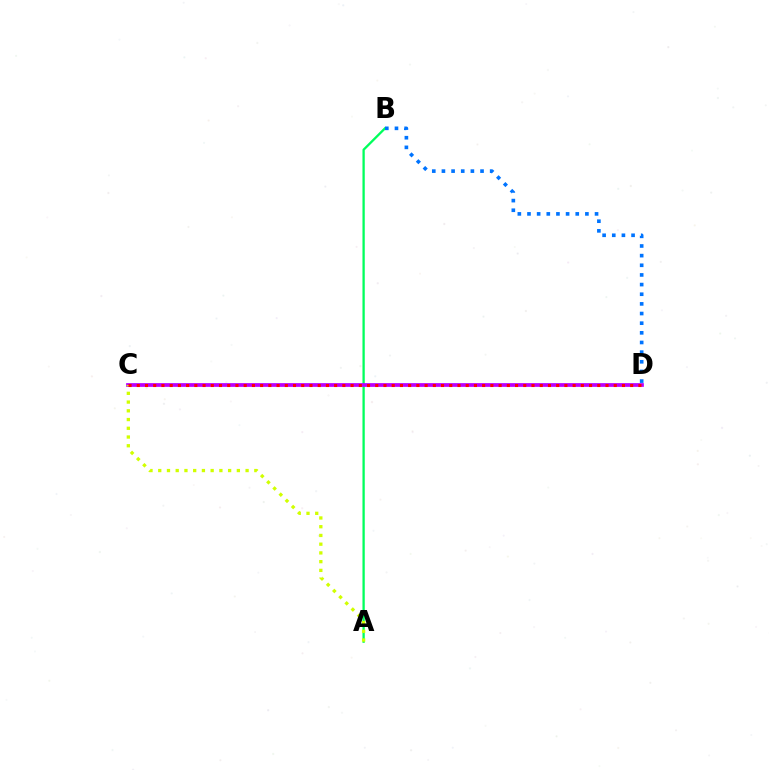{('A', 'B'): [{'color': '#00ff5c', 'line_style': 'solid', 'thickness': 1.65}], ('C', 'D'): [{'color': '#b900ff', 'line_style': 'solid', 'thickness': 2.69}, {'color': '#ff0000', 'line_style': 'dotted', 'thickness': 2.23}], ('A', 'C'): [{'color': '#d1ff00', 'line_style': 'dotted', 'thickness': 2.37}], ('B', 'D'): [{'color': '#0074ff', 'line_style': 'dotted', 'thickness': 2.62}]}